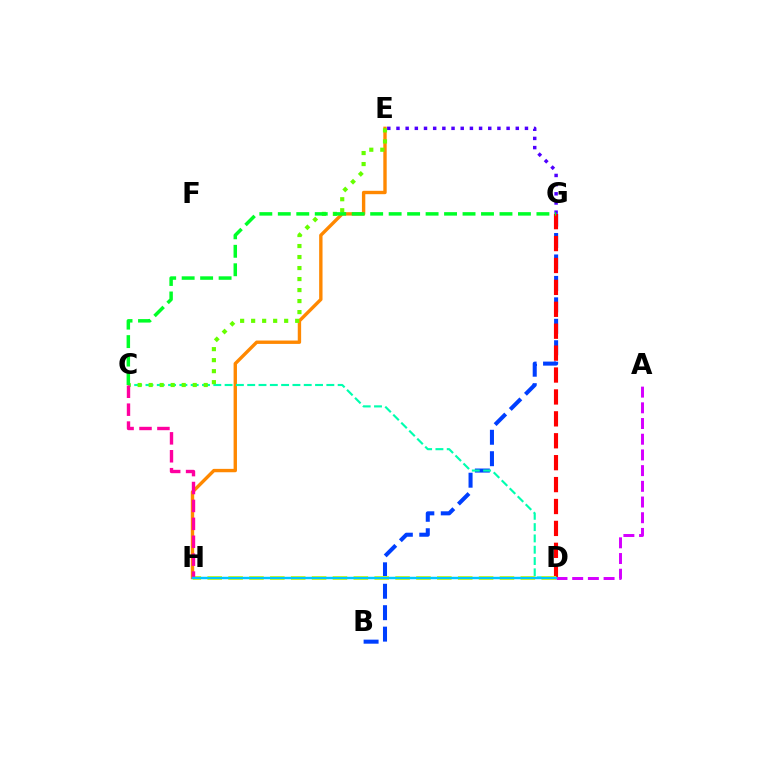{('E', 'H'): [{'color': '#ff8800', 'line_style': 'solid', 'thickness': 2.43}], ('B', 'G'): [{'color': '#003fff', 'line_style': 'dashed', 'thickness': 2.91}], ('C', 'D'): [{'color': '#00ffaf', 'line_style': 'dashed', 'thickness': 1.54}], ('D', 'G'): [{'color': '#ff0000', 'line_style': 'dashed', 'thickness': 2.98}], ('E', 'G'): [{'color': '#4f00ff', 'line_style': 'dotted', 'thickness': 2.49}], ('A', 'D'): [{'color': '#d600ff', 'line_style': 'dashed', 'thickness': 2.13}], ('D', 'H'): [{'color': '#eeff00', 'line_style': 'dashed', 'thickness': 2.84}, {'color': '#00c7ff', 'line_style': 'solid', 'thickness': 1.76}], ('C', 'E'): [{'color': '#66ff00', 'line_style': 'dotted', 'thickness': 2.99}], ('C', 'H'): [{'color': '#ff00a0', 'line_style': 'dashed', 'thickness': 2.43}], ('C', 'G'): [{'color': '#00ff27', 'line_style': 'dashed', 'thickness': 2.51}]}